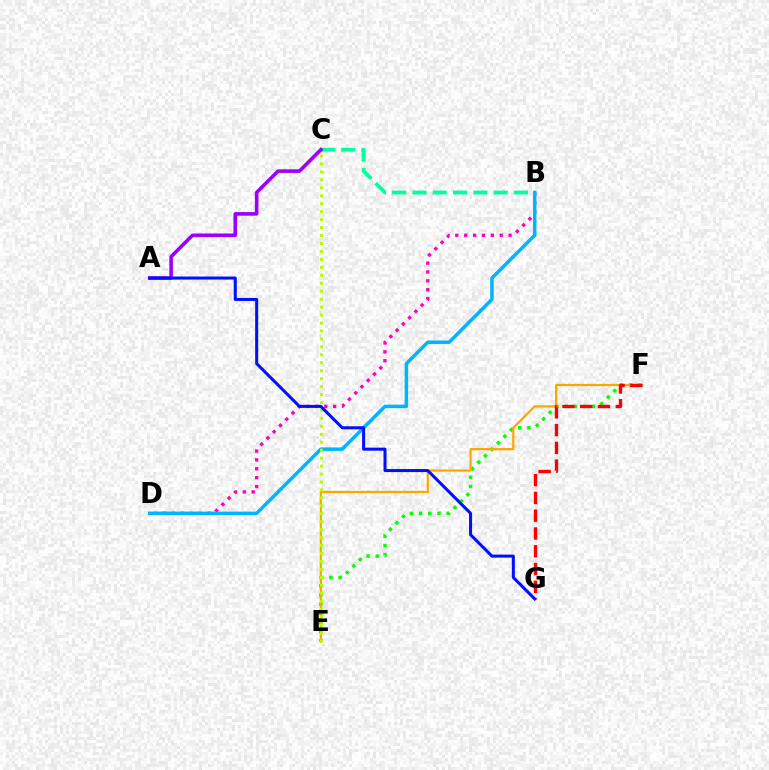{('B', 'C'): [{'color': '#00ff9d', 'line_style': 'dashed', 'thickness': 2.76}], ('E', 'F'): [{'color': '#08ff00', 'line_style': 'dotted', 'thickness': 2.5}, {'color': '#ffa500', 'line_style': 'solid', 'thickness': 1.61}], ('B', 'D'): [{'color': '#ff00bd', 'line_style': 'dotted', 'thickness': 2.41}, {'color': '#00b5ff', 'line_style': 'solid', 'thickness': 2.51}], ('A', 'C'): [{'color': '#9b00ff', 'line_style': 'solid', 'thickness': 2.58}], ('C', 'E'): [{'color': '#b3ff00', 'line_style': 'dotted', 'thickness': 2.16}], ('F', 'G'): [{'color': '#ff0000', 'line_style': 'dashed', 'thickness': 2.41}], ('A', 'G'): [{'color': '#0010ff', 'line_style': 'solid', 'thickness': 2.18}]}